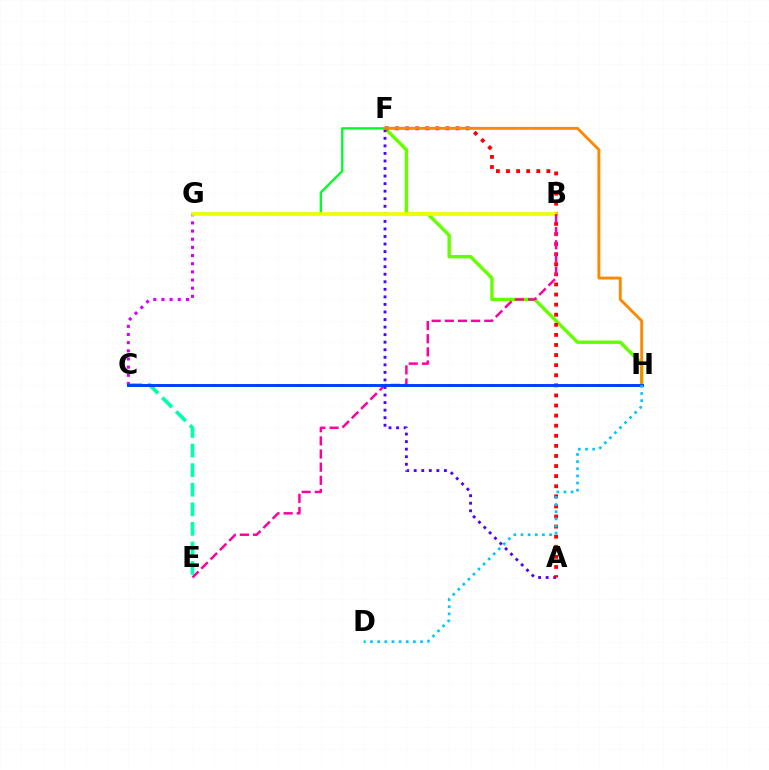{('F', 'H'): [{'color': '#66ff00', 'line_style': 'solid', 'thickness': 2.46}, {'color': '#ff8800', 'line_style': 'solid', 'thickness': 2.09}], ('F', 'G'): [{'color': '#00ff27', 'line_style': 'solid', 'thickness': 1.68}], ('C', 'E'): [{'color': '#00ffaf', 'line_style': 'dashed', 'thickness': 2.66}], ('A', 'F'): [{'color': '#4f00ff', 'line_style': 'dotted', 'thickness': 2.05}, {'color': '#ff0000', 'line_style': 'dotted', 'thickness': 2.74}], ('C', 'G'): [{'color': '#d600ff', 'line_style': 'dotted', 'thickness': 2.22}], ('B', 'G'): [{'color': '#eeff00', 'line_style': 'solid', 'thickness': 2.65}], ('B', 'E'): [{'color': '#ff00a0', 'line_style': 'dashed', 'thickness': 1.79}], ('C', 'H'): [{'color': '#003fff', 'line_style': 'solid', 'thickness': 2.11}], ('D', 'H'): [{'color': '#00c7ff', 'line_style': 'dotted', 'thickness': 1.94}]}